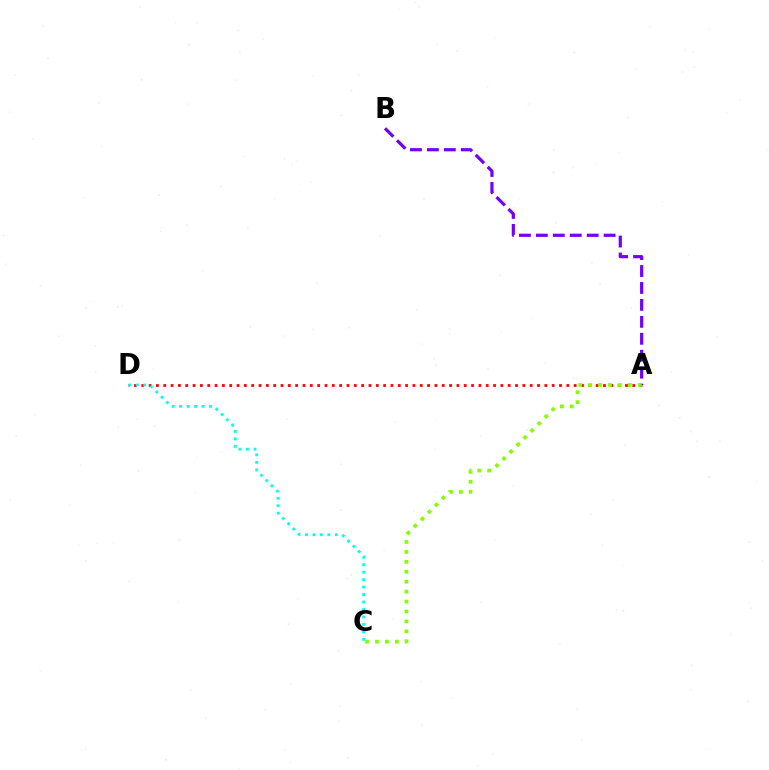{('A', 'D'): [{'color': '#ff0000', 'line_style': 'dotted', 'thickness': 1.99}], ('C', 'D'): [{'color': '#00fff6', 'line_style': 'dotted', 'thickness': 2.03}], ('A', 'B'): [{'color': '#7200ff', 'line_style': 'dashed', 'thickness': 2.3}], ('A', 'C'): [{'color': '#84ff00', 'line_style': 'dotted', 'thickness': 2.7}]}